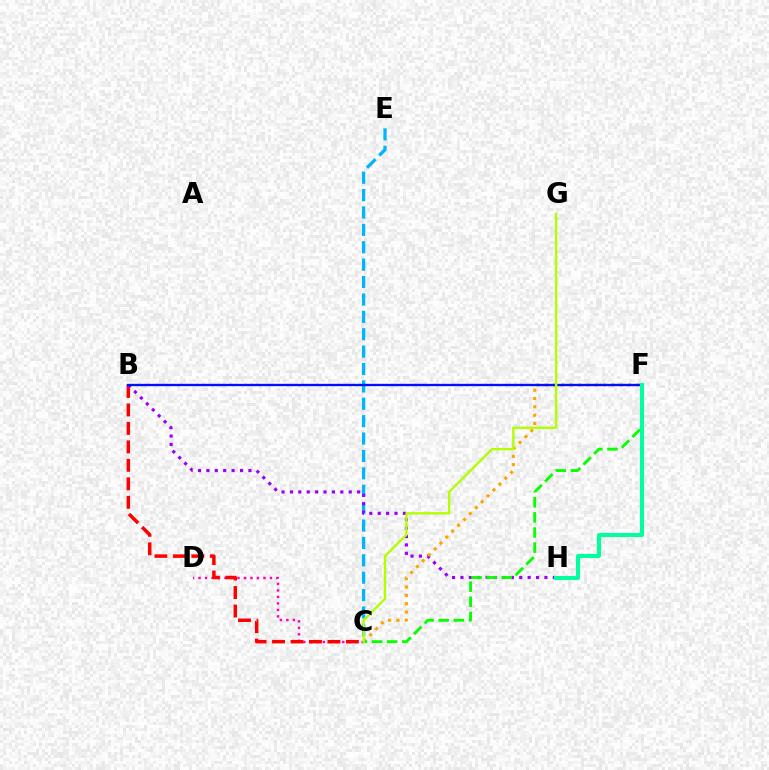{('C', 'D'): [{'color': '#ff00bd', 'line_style': 'dotted', 'thickness': 1.76}], ('B', 'C'): [{'color': '#ff0000', 'line_style': 'dashed', 'thickness': 2.51}], ('C', 'E'): [{'color': '#00b5ff', 'line_style': 'dashed', 'thickness': 2.36}], ('B', 'H'): [{'color': '#9b00ff', 'line_style': 'dotted', 'thickness': 2.28}], ('C', 'F'): [{'color': '#ffa500', 'line_style': 'dotted', 'thickness': 2.26}, {'color': '#08ff00', 'line_style': 'dashed', 'thickness': 2.05}], ('B', 'F'): [{'color': '#0010ff', 'line_style': 'solid', 'thickness': 1.69}], ('C', 'G'): [{'color': '#b3ff00', 'line_style': 'solid', 'thickness': 1.71}], ('F', 'H'): [{'color': '#00ff9d', 'line_style': 'solid', 'thickness': 2.9}]}